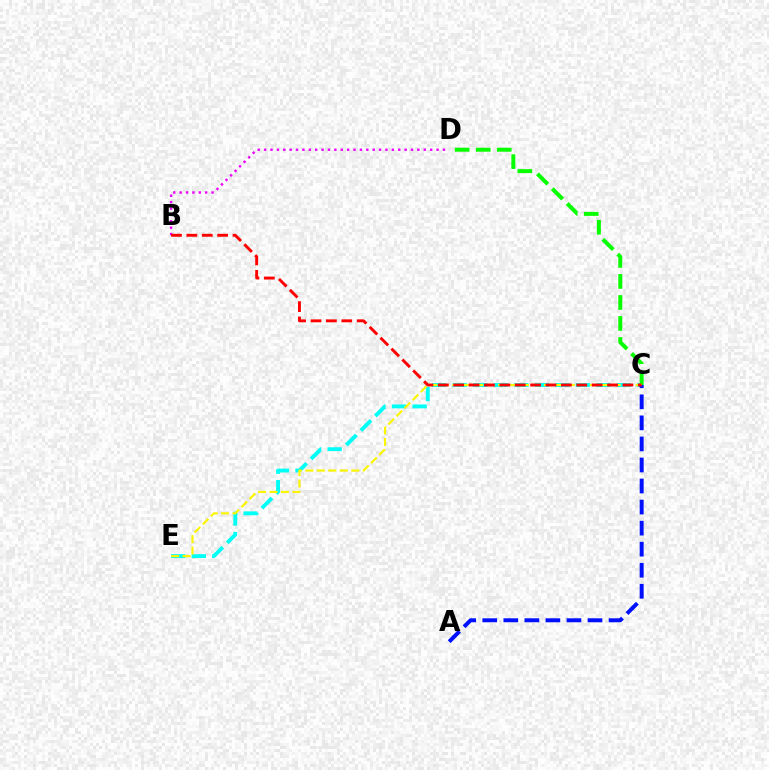{('C', 'E'): [{'color': '#00fff6', 'line_style': 'dashed', 'thickness': 2.79}, {'color': '#fcf500', 'line_style': 'dashed', 'thickness': 1.56}], ('C', 'D'): [{'color': '#08ff00', 'line_style': 'dashed', 'thickness': 2.86}], ('B', 'D'): [{'color': '#ee00ff', 'line_style': 'dotted', 'thickness': 1.74}], ('A', 'C'): [{'color': '#0010ff', 'line_style': 'dashed', 'thickness': 2.86}], ('B', 'C'): [{'color': '#ff0000', 'line_style': 'dashed', 'thickness': 2.09}]}